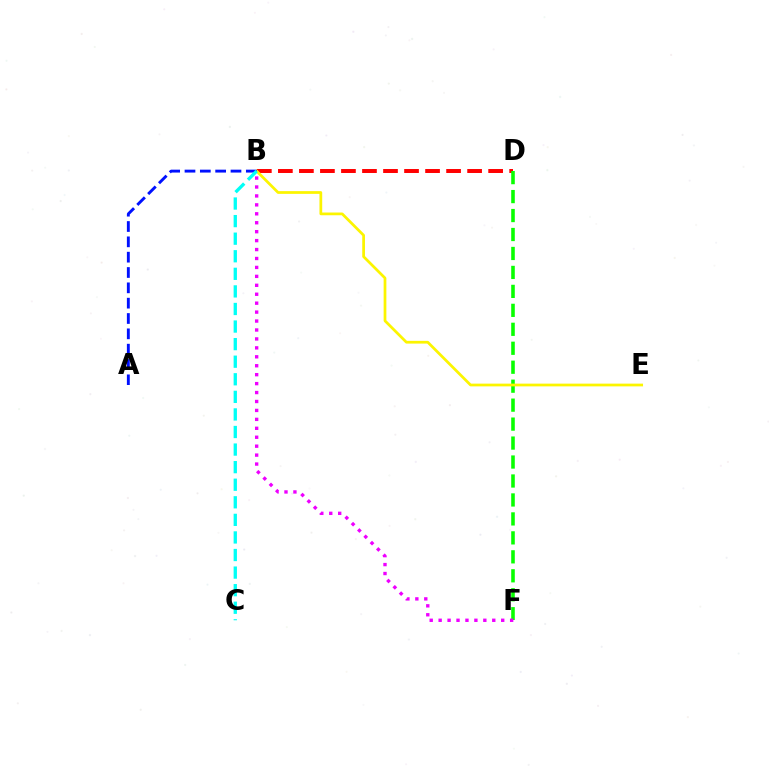{('B', 'D'): [{'color': '#ff0000', 'line_style': 'dashed', 'thickness': 2.86}], ('D', 'F'): [{'color': '#08ff00', 'line_style': 'dashed', 'thickness': 2.58}], ('B', 'E'): [{'color': '#fcf500', 'line_style': 'solid', 'thickness': 1.97}], ('A', 'B'): [{'color': '#0010ff', 'line_style': 'dashed', 'thickness': 2.08}], ('B', 'F'): [{'color': '#ee00ff', 'line_style': 'dotted', 'thickness': 2.43}], ('B', 'C'): [{'color': '#00fff6', 'line_style': 'dashed', 'thickness': 2.39}]}